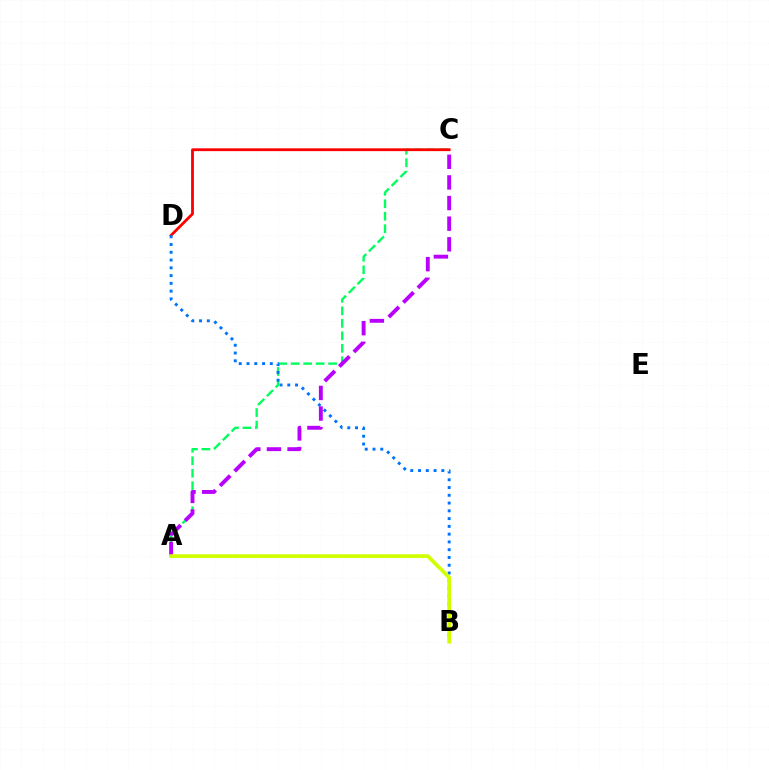{('A', 'C'): [{'color': '#00ff5c', 'line_style': 'dashed', 'thickness': 1.7}, {'color': '#b900ff', 'line_style': 'dashed', 'thickness': 2.8}], ('C', 'D'): [{'color': '#ff0000', 'line_style': 'solid', 'thickness': 2.02}], ('B', 'D'): [{'color': '#0074ff', 'line_style': 'dotted', 'thickness': 2.11}], ('A', 'B'): [{'color': '#d1ff00', 'line_style': 'solid', 'thickness': 2.7}]}